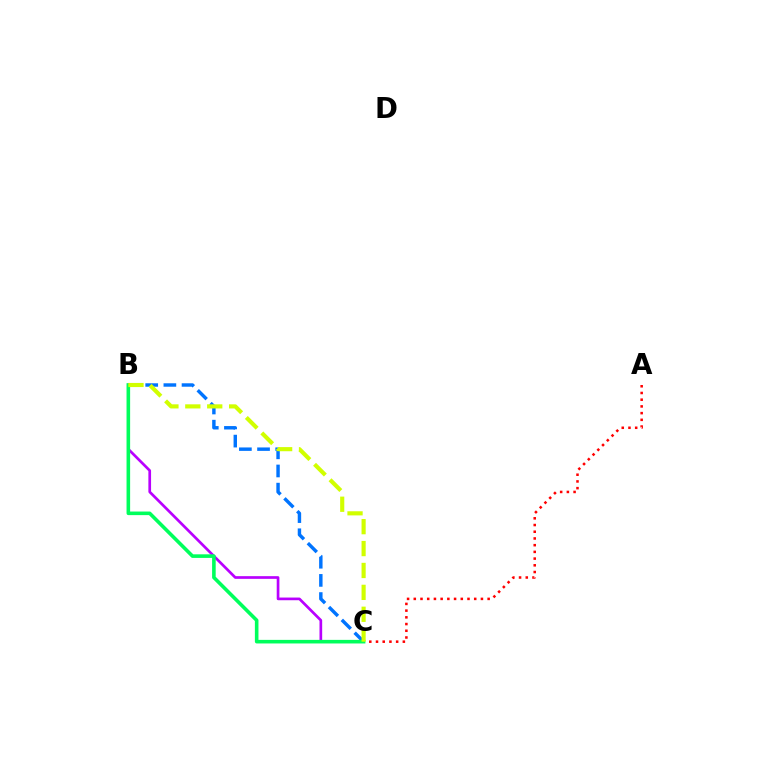{('B', 'C'): [{'color': '#0074ff', 'line_style': 'dashed', 'thickness': 2.47}, {'color': '#b900ff', 'line_style': 'solid', 'thickness': 1.93}, {'color': '#00ff5c', 'line_style': 'solid', 'thickness': 2.58}, {'color': '#d1ff00', 'line_style': 'dashed', 'thickness': 2.98}], ('A', 'C'): [{'color': '#ff0000', 'line_style': 'dotted', 'thickness': 1.82}]}